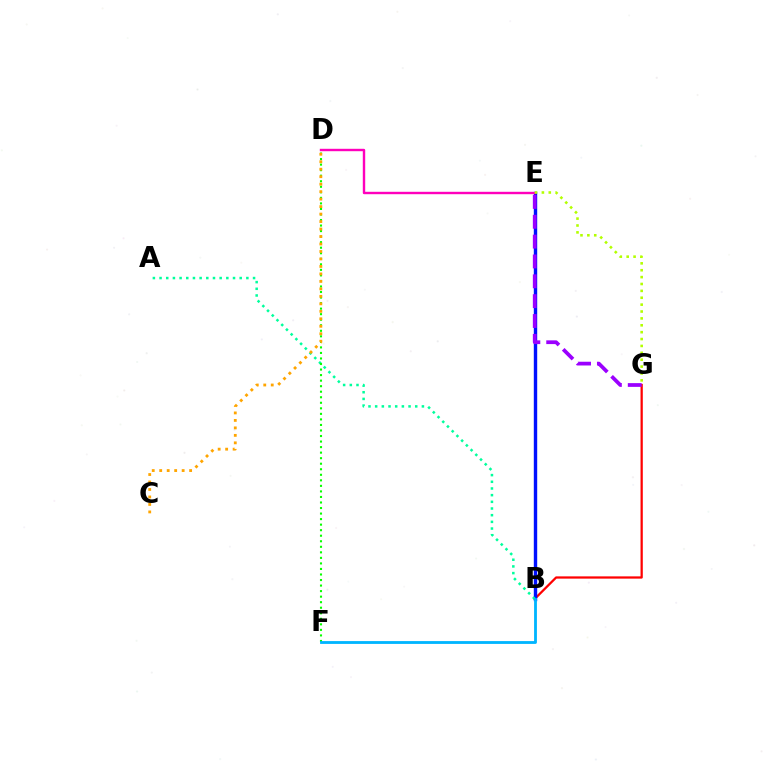{('B', 'G'): [{'color': '#ff0000', 'line_style': 'solid', 'thickness': 1.62}], ('B', 'E'): [{'color': '#0010ff', 'line_style': 'solid', 'thickness': 2.45}], ('D', 'E'): [{'color': '#ff00bd', 'line_style': 'solid', 'thickness': 1.73}], ('A', 'B'): [{'color': '#00ff9d', 'line_style': 'dotted', 'thickness': 1.81}], ('D', 'F'): [{'color': '#08ff00', 'line_style': 'dotted', 'thickness': 1.5}], ('E', 'G'): [{'color': '#9b00ff', 'line_style': 'dashed', 'thickness': 2.7}, {'color': '#b3ff00', 'line_style': 'dotted', 'thickness': 1.87}], ('B', 'F'): [{'color': '#00b5ff', 'line_style': 'solid', 'thickness': 2.03}], ('C', 'D'): [{'color': '#ffa500', 'line_style': 'dotted', 'thickness': 2.03}]}